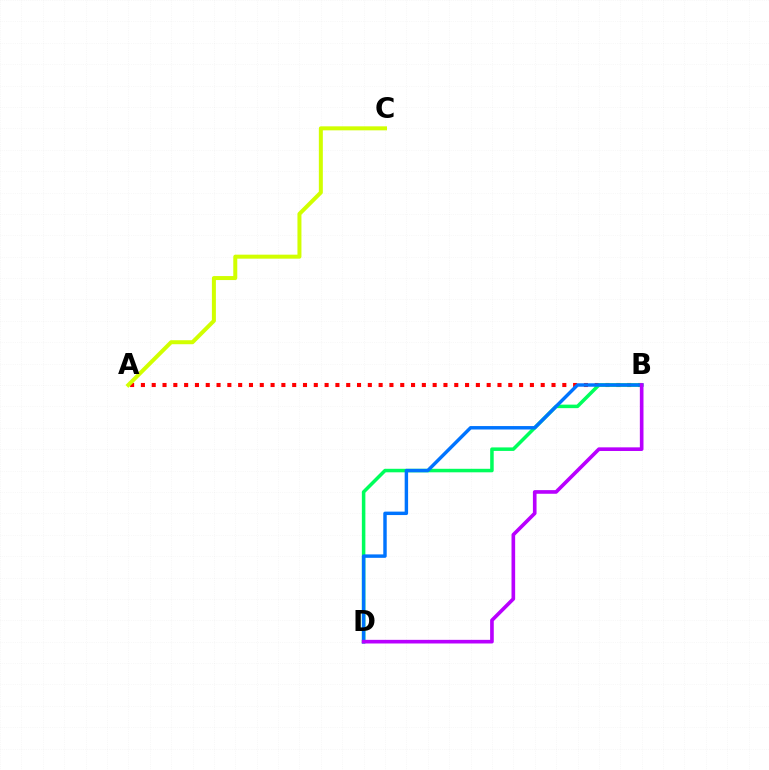{('A', 'B'): [{'color': '#ff0000', 'line_style': 'dotted', 'thickness': 2.94}], ('B', 'D'): [{'color': '#00ff5c', 'line_style': 'solid', 'thickness': 2.53}, {'color': '#0074ff', 'line_style': 'solid', 'thickness': 2.47}, {'color': '#b900ff', 'line_style': 'solid', 'thickness': 2.62}], ('A', 'C'): [{'color': '#d1ff00', 'line_style': 'solid', 'thickness': 2.88}]}